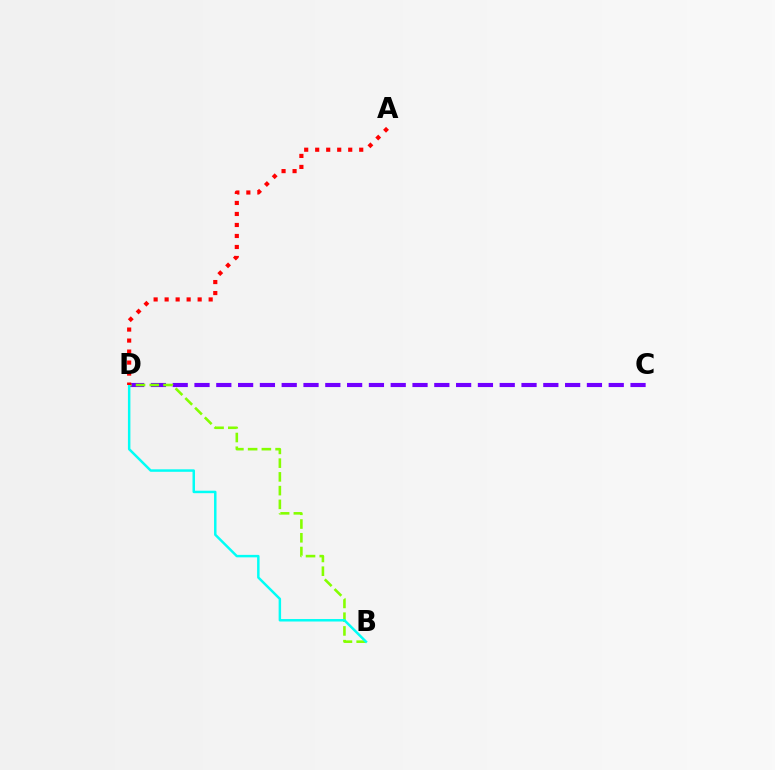{('C', 'D'): [{'color': '#7200ff', 'line_style': 'dashed', 'thickness': 2.96}], ('B', 'D'): [{'color': '#84ff00', 'line_style': 'dashed', 'thickness': 1.87}, {'color': '#00fff6', 'line_style': 'solid', 'thickness': 1.78}], ('A', 'D'): [{'color': '#ff0000', 'line_style': 'dotted', 'thickness': 2.99}]}